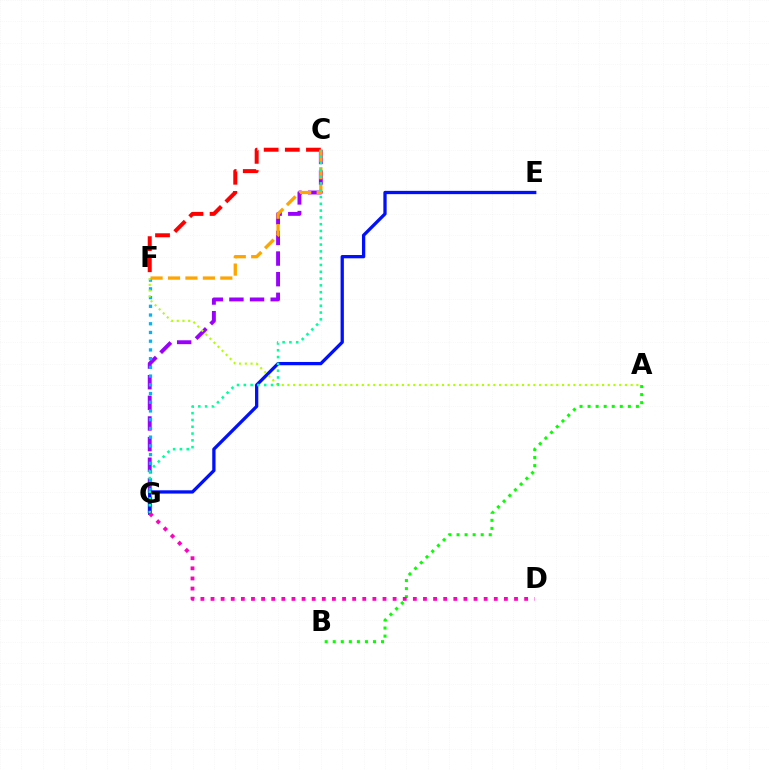{('C', 'G'): [{'color': '#9b00ff', 'line_style': 'dashed', 'thickness': 2.8}, {'color': '#00ff9d', 'line_style': 'dotted', 'thickness': 1.85}], ('F', 'G'): [{'color': '#00b5ff', 'line_style': 'dotted', 'thickness': 2.37}], ('E', 'G'): [{'color': '#0010ff', 'line_style': 'solid', 'thickness': 2.37}], ('A', 'F'): [{'color': '#b3ff00', 'line_style': 'dotted', 'thickness': 1.55}], ('C', 'F'): [{'color': '#ff0000', 'line_style': 'dashed', 'thickness': 2.87}, {'color': '#ffa500', 'line_style': 'dashed', 'thickness': 2.37}], ('A', 'B'): [{'color': '#08ff00', 'line_style': 'dotted', 'thickness': 2.19}], ('D', 'G'): [{'color': '#ff00bd', 'line_style': 'dotted', 'thickness': 2.75}]}